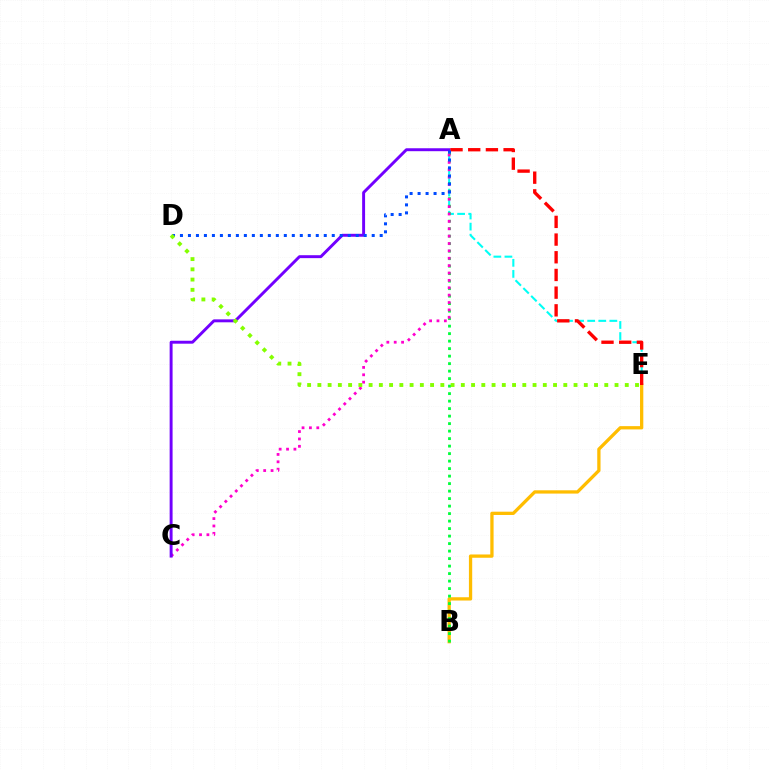{('B', 'E'): [{'color': '#ffbd00', 'line_style': 'solid', 'thickness': 2.36}], ('A', 'E'): [{'color': '#00fff6', 'line_style': 'dashed', 'thickness': 1.51}, {'color': '#ff0000', 'line_style': 'dashed', 'thickness': 2.4}], ('A', 'B'): [{'color': '#00ff39', 'line_style': 'dotted', 'thickness': 2.04}], ('A', 'C'): [{'color': '#ff00cf', 'line_style': 'dotted', 'thickness': 2.0}, {'color': '#7200ff', 'line_style': 'solid', 'thickness': 2.11}], ('A', 'D'): [{'color': '#004bff', 'line_style': 'dotted', 'thickness': 2.17}], ('D', 'E'): [{'color': '#84ff00', 'line_style': 'dotted', 'thickness': 2.78}]}